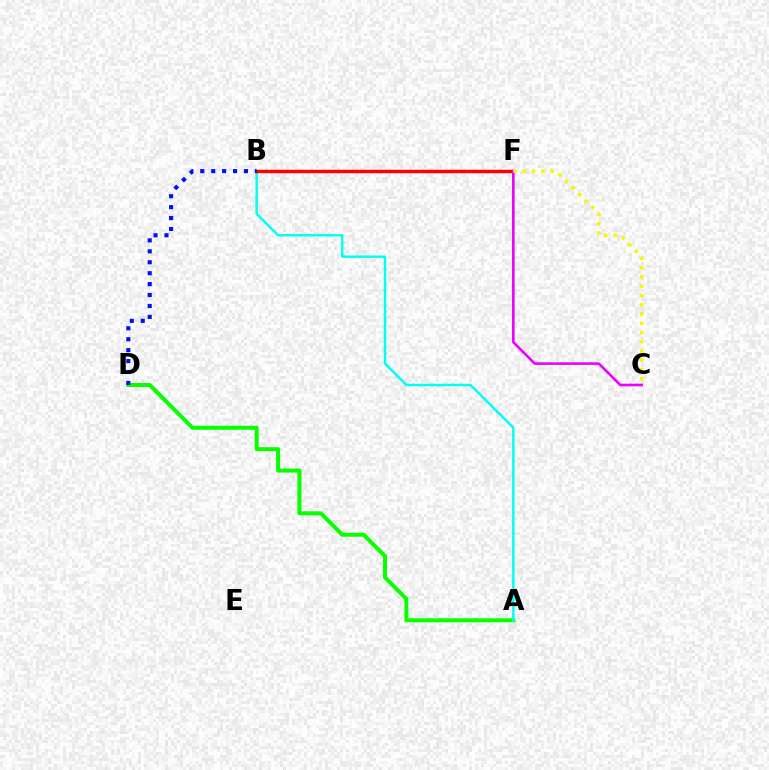{('A', 'D'): [{'color': '#08ff00', 'line_style': 'solid', 'thickness': 2.86}], ('A', 'B'): [{'color': '#00fff6', 'line_style': 'solid', 'thickness': 1.76}], ('B', 'F'): [{'color': '#ff0000', 'line_style': 'solid', 'thickness': 2.47}], ('C', 'F'): [{'color': '#ee00ff', 'line_style': 'solid', 'thickness': 1.89}, {'color': '#fcf500', 'line_style': 'dotted', 'thickness': 2.52}], ('B', 'D'): [{'color': '#0010ff', 'line_style': 'dotted', 'thickness': 2.97}]}